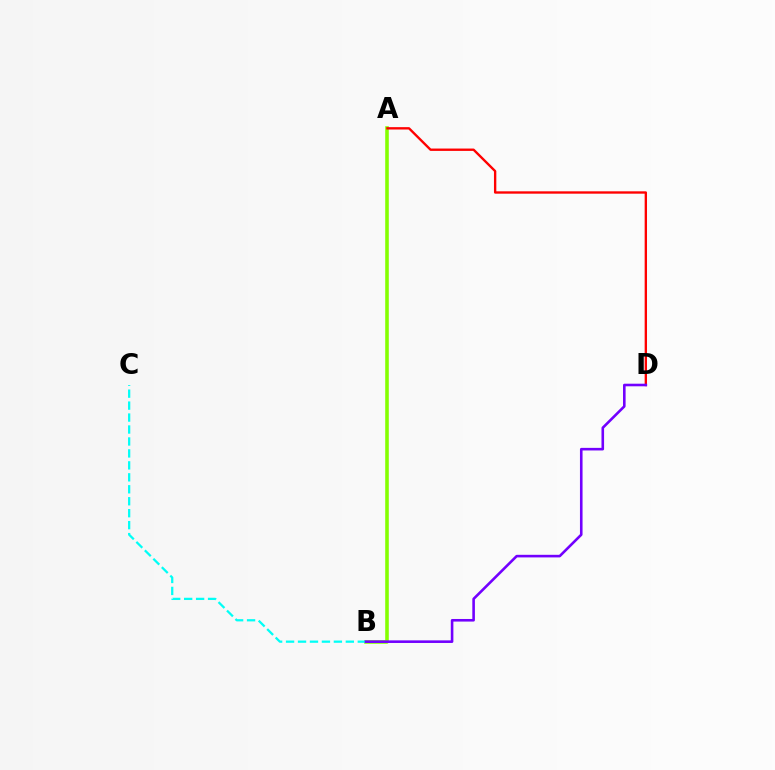{('A', 'B'): [{'color': '#84ff00', 'line_style': 'solid', 'thickness': 2.58}], ('B', 'C'): [{'color': '#00fff6', 'line_style': 'dashed', 'thickness': 1.62}], ('A', 'D'): [{'color': '#ff0000', 'line_style': 'solid', 'thickness': 1.7}], ('B', 'D'): [{'color': '#7200ff', 'line_style': 'solid', 'thickness': 1.87}]}